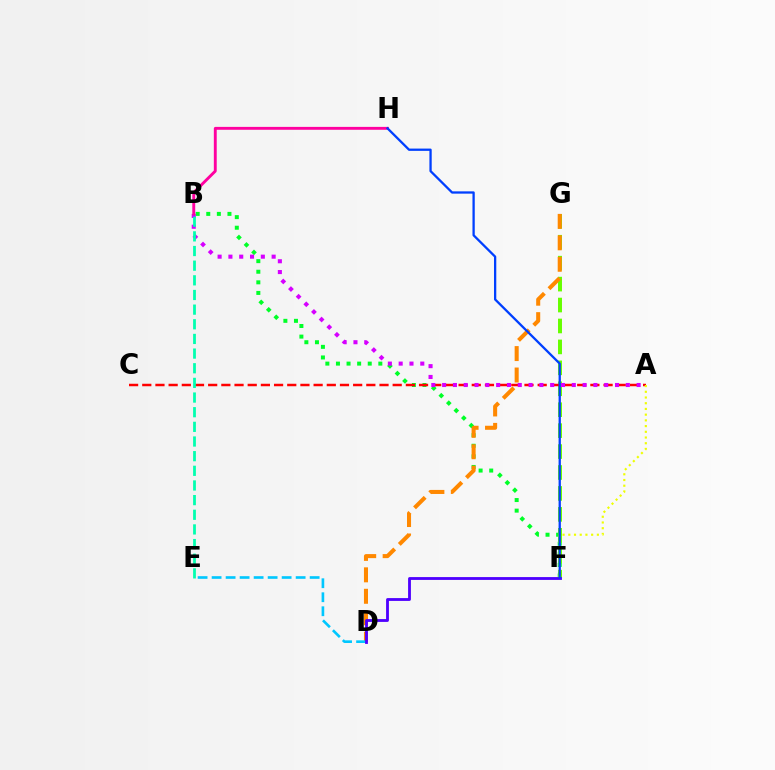{('B', 'F'): [{'color': '#00ff27', 'line_style': 'dotted', 'thickness': 2.88}], ('F', 'G'): [{'color': '#66ff00', 'line_style': 'dashed', 'thickness': 2.84}], ('A', 'C'): [{'color': '#ff0000', 'line_style': 'dashed', 'thickness': 1.79}], ('A', 'B'): [{'color': '#d600ff', 'line_style': 'dotted', 'thickness': 2.94}], ('B', 'H'): [{'color': '#ff00a0', 'line_style': 'solid', 'thickness': 2.08}], ('D', 'G'): [{'color': '#ff8800', 'line_style': 'dashed', 'thickness': 2.91}], ('D', 'E'): [{'color': '#00c7ff', 'line_style': 'dashed', 'thickness': 1.9}], ('A', 'F'): [{'color': '#eeff00', 'line_style': 'dotted', 'thickness': 1.55}], ('D', 'F'): [{'color': '#4f00ff', 'line_style': 'solid', 'thickness': 2.03}], ('F', 'H'): [{'color': '#003fff', 'line_style': 'solid', 'thickness': 1.65}], ('B', 'E'): [{'color': '#00ffaf', 'line_style': 'dashed', 'thickness': 1.99}]}